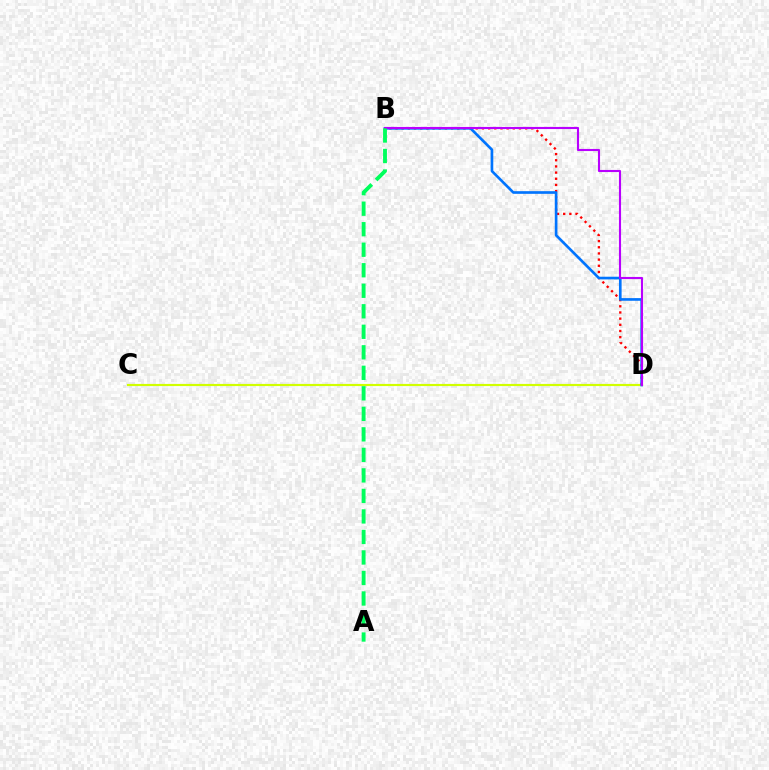{('C', 'D'): [{'color': '#d1ff00', 'line_style': 'solid', 'thickness': 1.56}], ('B', 'D'): [{'color': '#ff0000', 'line_style': 'dotted', 'thickness': 1.68}, {'color': '#0074ff', 'line_style': 'solid', 'thickness': 1.91}, {'color': '#b900ff', 'line_style': 'solid', 'thickness': 1.52}], ('A', 'B'): [{'color': '#00ff5c', 'line_style': 'dashed', 'thickness': 2.79}]}